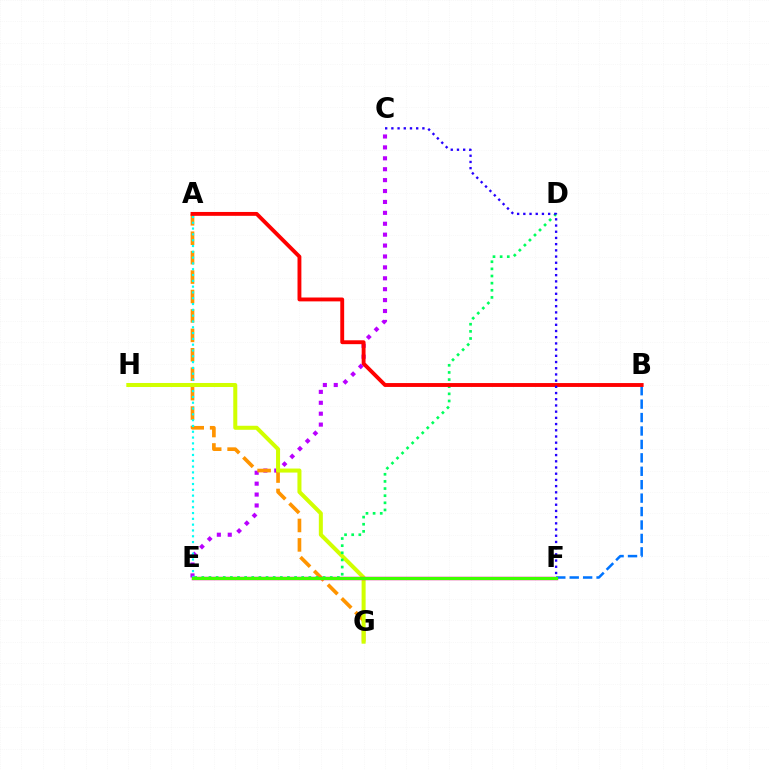{('C', 'E'): [{'color': '#b900ff', 'line_style': 'dotted', 'thickness': 2.96}], ('A', 'G'): [{'color': '#ff9400', 'line_style': 'dashed', 'thickness': 2.64}], ('A', 'E'): [{'color': '#00fff6', 'line_style': 'dotted', 'thickness': 1.58}], ('G', 'H'): [{'color': '#d1ff00', 'line_style': 'solid', 'thickness': 2.9}], ('E', 'F'): [{'color': '#ff00ac', 'line_style': 'solid', 'thickness': 2.49}, {'color': '#3dff00', 'line_style': 'solid', 'thickness': 2.23}], ('B', 'F'): [{'color': '#0074ff', 'line_style': 'dashed', 'thickness': 1.82}], ('D', 'E'): [{'color': '#00ff5c', 'line_style': 'dotted', 'thickness': 1.94}], ('A', 'B'): [{'color': '#ff0000', 'line_style': 'solid', 'thickness': 2.79}], ('C', 'F'): [{'color': '#2500ff', 'line_style': 'dotted', 'thickness': 1.69}]}